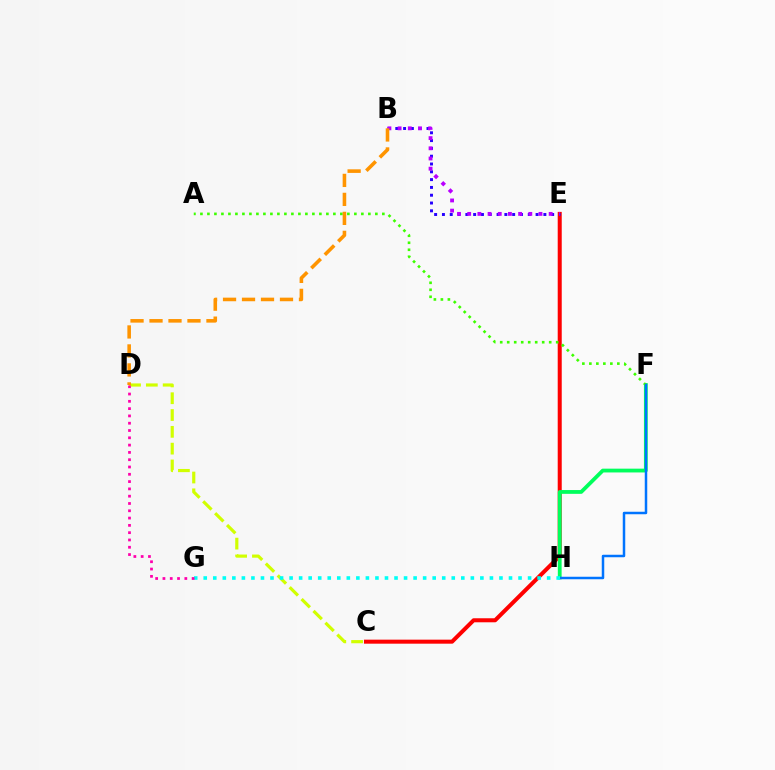{('C', 'E'): [{'color': '#ff0000', 'line_style': 'solid', 'thickness': 2.9}], ('F', 'H'): [{'color': '#00ff5c', 'line_style': 'solid', 'thickness': 2.73}, {'color': '#0074ff', 'line_style': 'solid', 'thickness': 1.79}], ('A', 'F'): [{'color': '#3dff00', 'line_style': 'dotted', 'thickness': 1.9}], ('C', 'D'): [{'color': '#d1ff00', 'line_style': 'dashed', 'thickness': 2.28}], ('B', 'E'): [{'color': '#2500ff', 'line_style': 'dotted', 'thickness': 2.12}, {'color': '#b900ff', 'line_style': 'dotted', 'thickness': 2.77}], ('G', 'H'): [{'color': '#00fff6', 'line_style': 'dotted', 'thickness': 2.59}], ('B', 'D'): [{'color': '#ff9400', 'line_style': 'dashed', 'thickness': 2.58}], ('D', 'G'): [{'color': '#ff00ac', 'line_style': 'dotted', 'thickness': 1.98}]}